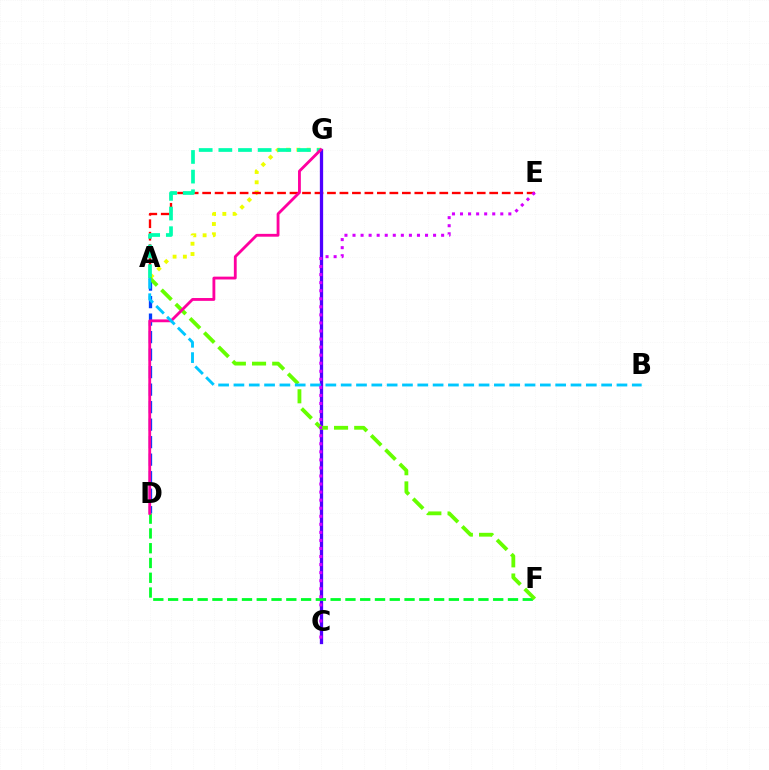{('C', 'G'): [{'color': '#ff8800', 'line_style': 'solid', 'thickness': 1.82}, {'color': '#4f00ff', 'line_style': 'solid', 'thickness': 2.36}], ('A', 'G'): [{'color': '#eeff00', 'line_style': 'dotted', 'thickness': 2.79}, {'color': '#00ffaf', 'line_style': 'dashed', 'thickness': 2.67}], ('A', 'E'): [{'color': '#ff0000', 'line_style': 'dashed', 'thickness': 1.7}], ('A', 'D'): [{'color': '#003fff', 'line_style': 'dashed', 'thickness': 2.38}], ('D', 'F'): [{'color': '#00ff27', 'line_style': 'dashed', 'thickness': 2.01}], ('A', 'F'): [{'color': '#66ff00', 'line_style': 'dashed', 'thickness': 2.74}], ('D', 'G'): [{'color': '#ff00a0', 'line_style': 'solid', 'thickness': 2.04}], ('A', 'B'): [{'color': '#00c7ff', 'line_style': 'dashed', 'thickness': 2.08}], ('C', 'E'): [{'color': '#d600ff', 'line_style': 'dotted', 'thickness': 2.19}]}